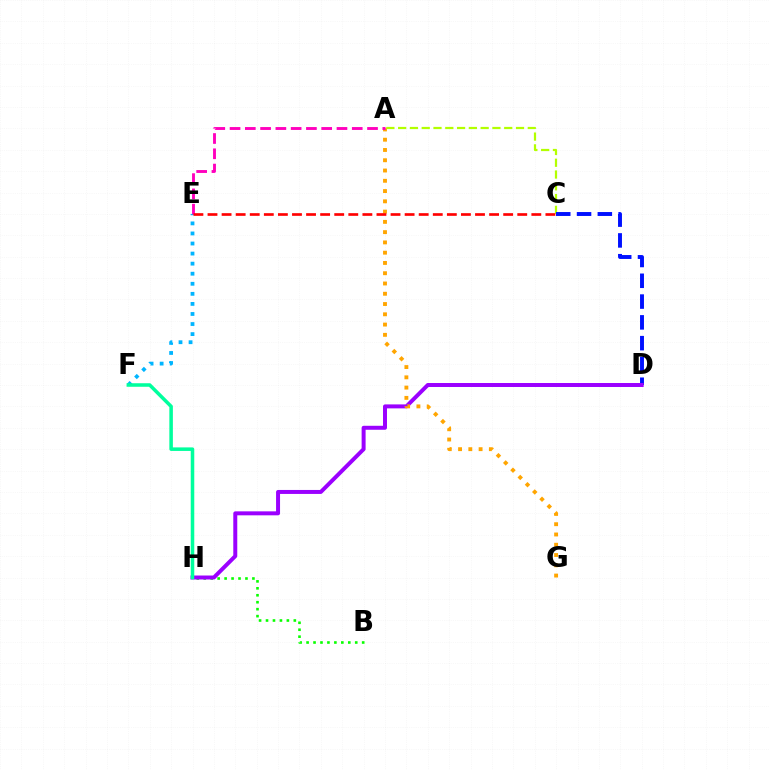{('A', 'C'): [{'color': '#b3ff00', 'line_style': 'dashed', 'thickness': 1.6}], ('E', 'F'): [{'color': '#00b5ff', 'line_style': 'dotted', 'thickness': 2.73}], ('C', 'D'): [{'color': '#0010ff', 'line_style': 'dashed', 'thickness': 2.82}], ('B', 'H'): [{'color': '#08ff00', 'line_style': 'dotted', 'thickness': 1.89}], ('D', 'H'): [{'color': '#9b00ff', 'line_style': 'solid', 'thickness': 2.86}], ('A', 'G'): [{'color': '#ffa500', 'line_style': 'dotted', 'thickness': 2.79}], ('A', 'E'): [{'color': '#ff00bd', 'line_style': 'dashed', 'thickness': 2.08}], ('F', 'H'): [{'color': '#00ff9d', 'line_style': 'solid', 'thickness': 2.54}], ('C', 'E'): [{'color': '#ff0000', 'line_style': 'dashed', 'thickness': 1.91}]}